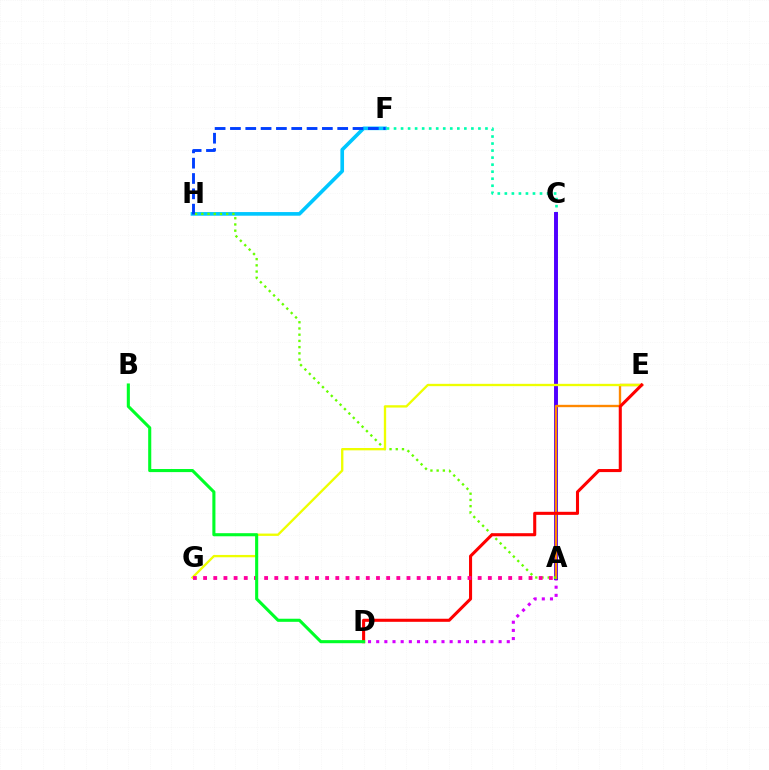{('A', 'D'): [{'color': '#d600ff', 'line_style': 'dotted', 'thickness': 2.22}], ('F', 'H'): [{'color': '#00c7ff', 'line_style': 'solid', 'thickness': 2.62}, {'color': '#003fff', 'line_style': 'dashed', 'thickness': 2.08}], ('C', 'F'): [{'color': '#00ffaf', 'line_style': 'dotted', 'thickness': 1.91}], ('A', 'C'): [{'color': '#4f00ff', 'line_style': 'solid', 'thickness': 2.83}], ('A', 'E'): [{'color': '#ff8800', 'line_style': 'solid', 'thickness': 1.7}], ('A', 'H'): [{'color': '#66ff00', 'line_style': 'dotted', 'thickness': 1.69}], ('E', 'G'): [{'color': '#eeff00', 'line_style': 'solid', 'thickness': 1.68}], ('D', 'E'): [{'color': '#ff0000', 'line_style': 'solid', 'thickness': 2.21}], ('A', 'G'): [{'color': '#ff00a0', 'line_style': 'dotted', 'thickness': 2.76}], ('B', 'D'): [{'color': '#00ff27', 'line_style': 'solid', 'thickness': 2.22}]}